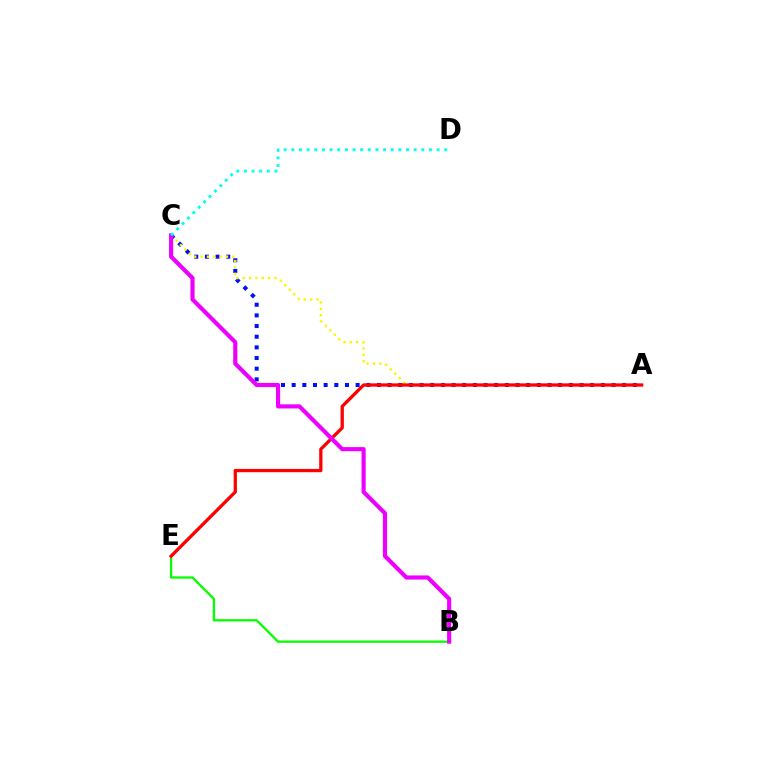{('A', 'C'): [{'color': '#0010ff', 'line_style': 'dotted', 'thickness': 2.9}, {'color': '#fcf500', 'line_style': 'dotted', 'thickness': 1.73}], ('B', 'E'): [{'color': '#08ff00', 'line_style': 'solid', 'thickness': 1.66}], ('A', 'E'): [{'color': '#ff0000', 'line_style': 'solid', 'thickness': 2.36}], ('B', 'C'): [{'color': '#ee00ff', 'line_style': 'solid', 'thickness': 2.98}], ('C', 'D'): [{'color': '#00fff6', 'line_style': 'dotted', 'thickness': 2.08}]}